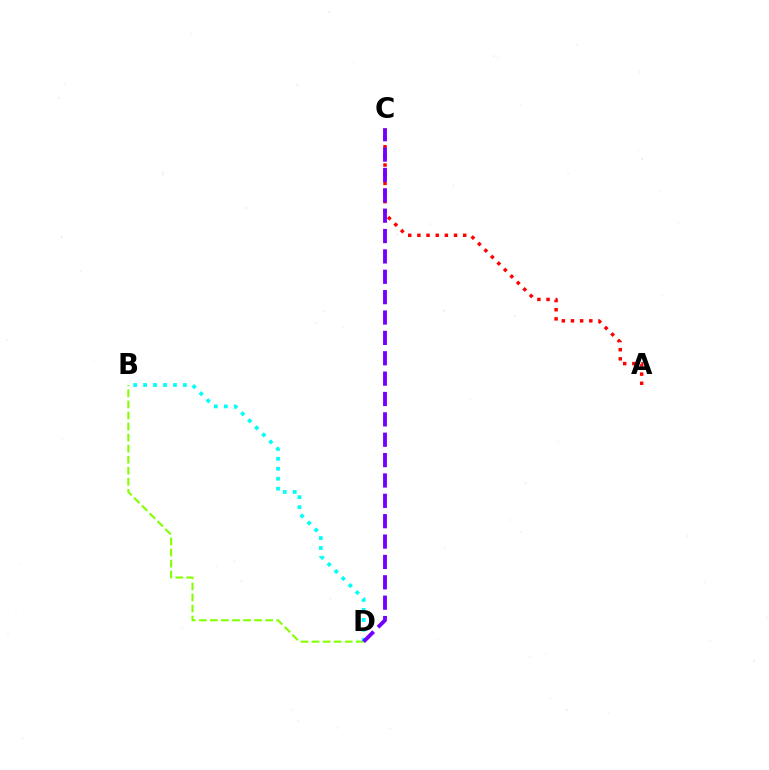{('B', 'D'): [{'color': '#84ff00', 'line_style': 'dashed', 'thickness': 1.5}, {'color': '#00fff6', 'line_style': 'dotted', 'thickness': 2.7}], ('A', 'C'): [{'color': '#ff0000', 'line_style': 'dotted', 'thickness': 2.49}], ('C', 'D'): [{'color': '#7200ff', 'line_style': 'dashed', 'thickness': 2.77}]}